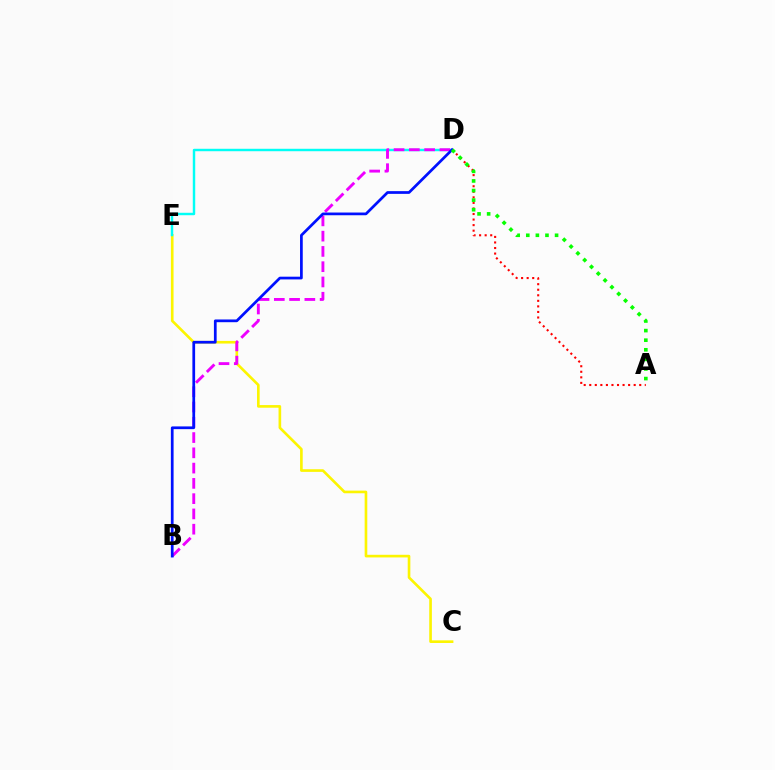{('C', 'E'): [{'color': '#fcf500', 'line_style': 'solid', 'thickness': 1.9}], ('D', 'E'): [{'color': '#00fff6', 'line_style': 'solid', 'thickness': 1.75}], ('A', 'D'): [{'color': '#ff0000', 'line_style': 'dotted', 'thickness': 1.51}, {'color': '#08ff00', 'line_style': 'dotted', 'thickness': 2.61}], ('B', 'D'): [{'color': '#ee00ff', 'line_style': 'dashed', 'thickness': 2.07}, {'color': '#0010ff', 'line_style': 'solid', 'thickness': 1.96}]}